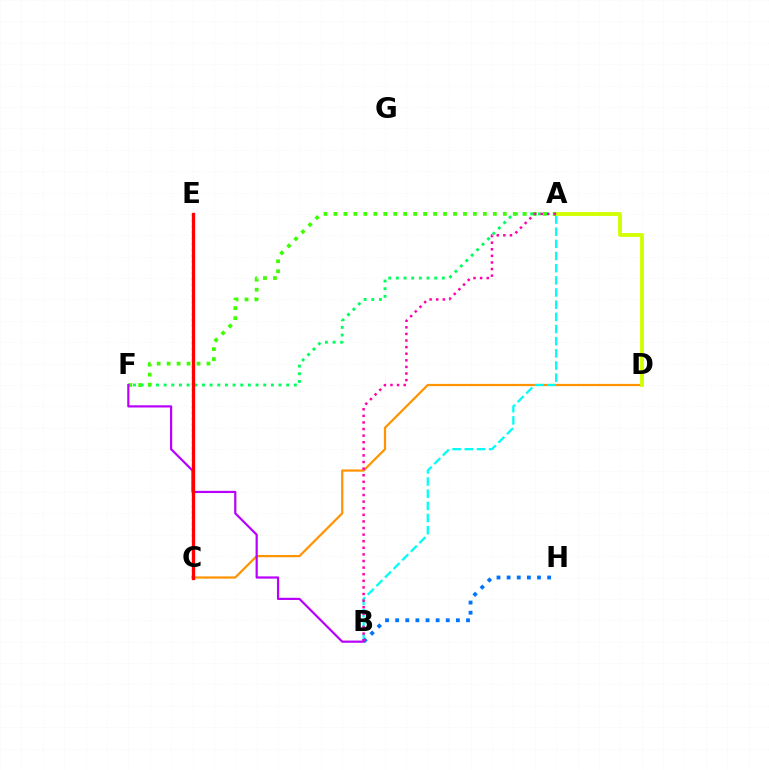{('A', 'F'): [{'color': '#00ff5c', 'line_style': 'dotted', 'thickness': 2.08}, {'color': '#3dff00', 'line_style': 'dotted', 'thickness': 2.71}], ('C', 'D'): [{'color': '#ff9400', 'line_style': 'solid', 'thickness': 1.6}], ('A', 'B'): [{'color': '#00fff6', 'line_style': 'dashed', 'thickness': 1.65}, {'color': '#ff00ac', 'line_style': 'dotted', 'thickness': 1.79}], ('A', 'D'): [{'color': '#d1ff00', 'line_style': 'solid', 'thickness': 2.76}], ('B', 'F'): [{'color': '#b900ff', 'line_style': 'solid', 'thickness': 1.58}], ('C', 'E'): [{'color': '#2500ff', 'line_style': 'dotted', 'thickness': 1.58}, {'color': '#ff0000', 'line_style': 'solid', 'thickness': 2.36}], ('B', 'H'): [{'color': '#0074ff', 'line_style': 'dotted', 'thickness': 2.75}]}